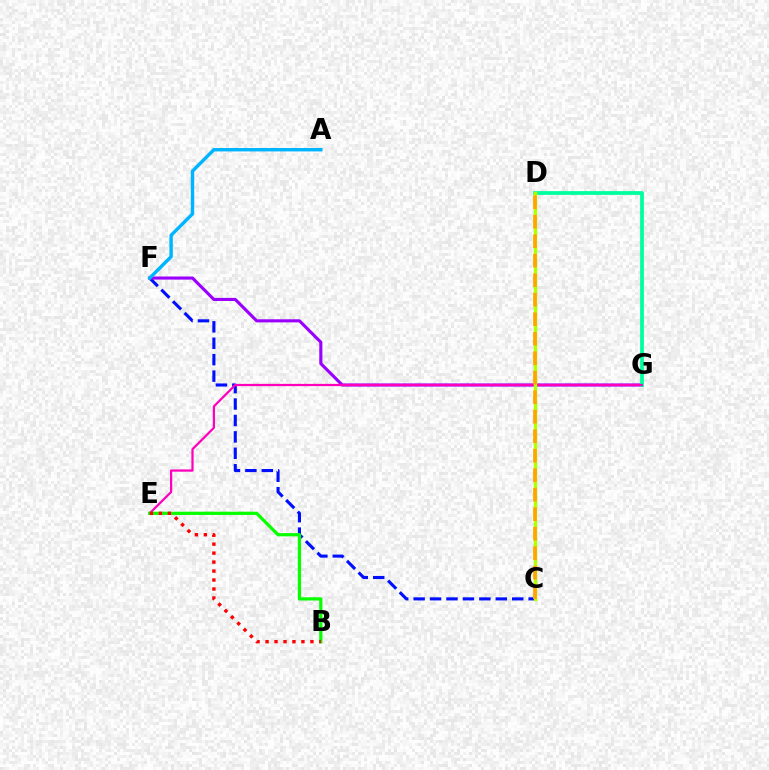{('C', 'F'): [{'color': '#0010ff', 'line_style': 'dashed', 'thickness': 2.23}], ('F', 'G'): [{'color': '#9b00ff', 'line_style': 'solid', 'thickness': 2.24}], ('A', 'F'): [{'color': '#00b5ff', 'line_style': 'solid', 'thickness': 2.46}], ('D', 'G'): [{'color': '#00ff9d', 'line_style': 'solid', 'thickness': 2.72}], ('E', 'G'): [{'color': '#ff00bd', 'line_style': 'solid', 'thickness': 1.61}], ('B', 'E'): [{'color': '#08ff00', 'line_style': 'solid', 'thickness': 2.33}, {'color': '#ff0000', 'line_style': 'dotted', 'thickness': 2.44}], ('C', 'D'): [{'color': '#b3ff00', 'line_style': 'solid', 'thickness': 2.46}, {'color': '#ffa500', 'line_style': 'dashed', 'thickness': 2.65}]}